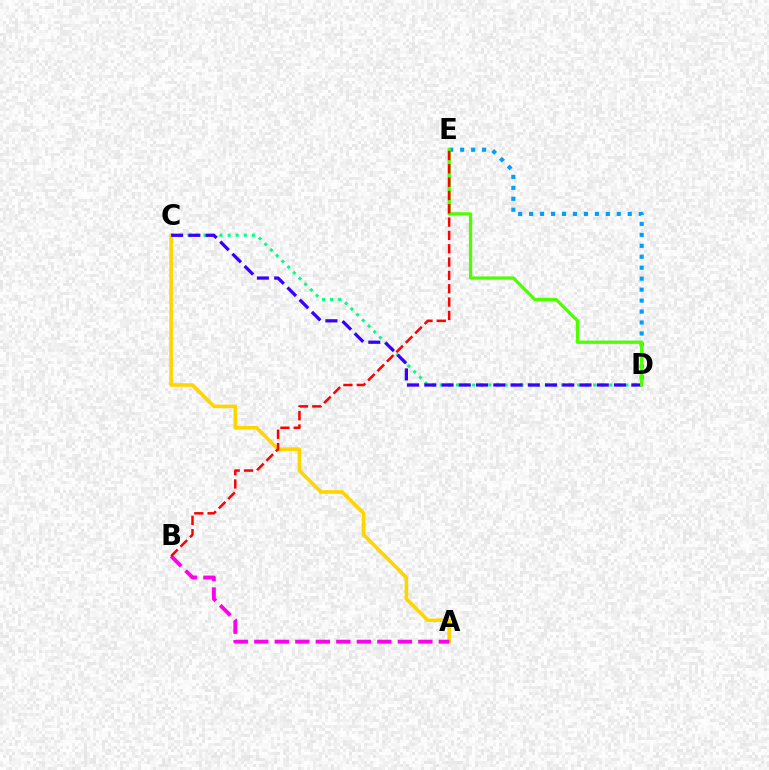{('A', 'C'): [{'color': '#ffd500', 'line_style': 'solid', 'thickness': 2.6}], ('C', 'D'): [{'color': '#00ff86', 'line_style': 'dotted', 'thickness': 2.19}, {'color': '#3700ff', 'line_style': 'dashed', 'thickness': 2.34}], ('D', 'E'): [{'color': '#009eff', 'line_style': 'dotted', 'thickness': 2.98}, {'color': '#4fff00', 'line_style': 'solid', 'thickness': 2.35}], ('A', 'B'): [{'color': '#ff00ed', 'line_style': 'dashed', 'thickness': 2.79}], ('B', 'E'): [{'color': '#ff0000', 'line_style': 'dashed', 'thickness': 1.81}]}